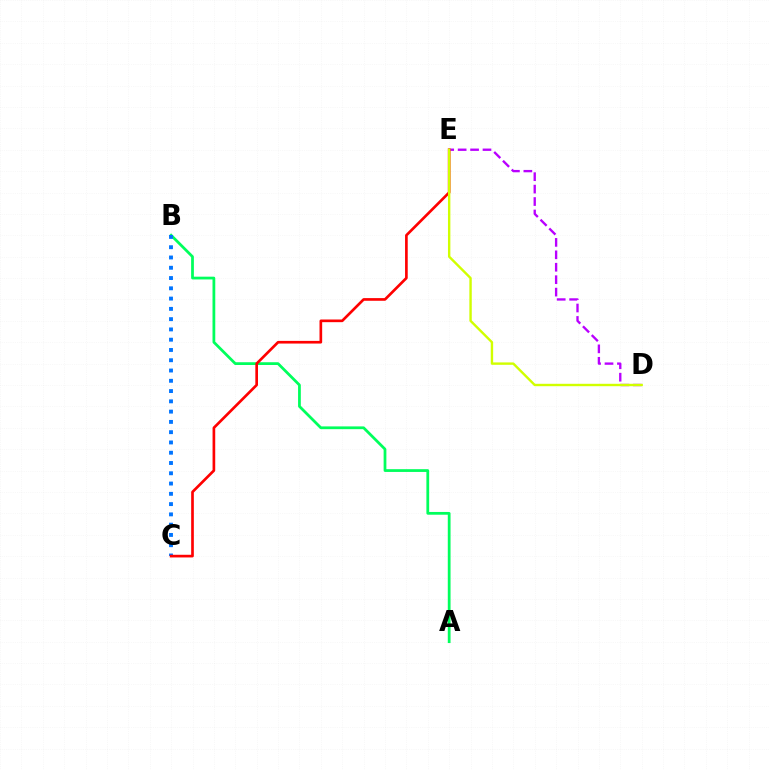{('A', 'B'): [{'color': '#00ff5c', 'line_style': 'solid', 'thickness': 1.99}], ('B', 'C'): [{'color': '#0074ff', 'line_style': 'dotted', 'thickness': 2.79}], ('D', 'E'): [{'color': '#b900ff', 'line_style': 'dashed', 'thickness': 1.69}, {'color': '#d1ff00', 'line_style': 'solid', 'thickness': 1.73}], ('C', 'E'): [{'color': '#ff0000', 'line_style': 'solid', 'thickness': 1.92}]}